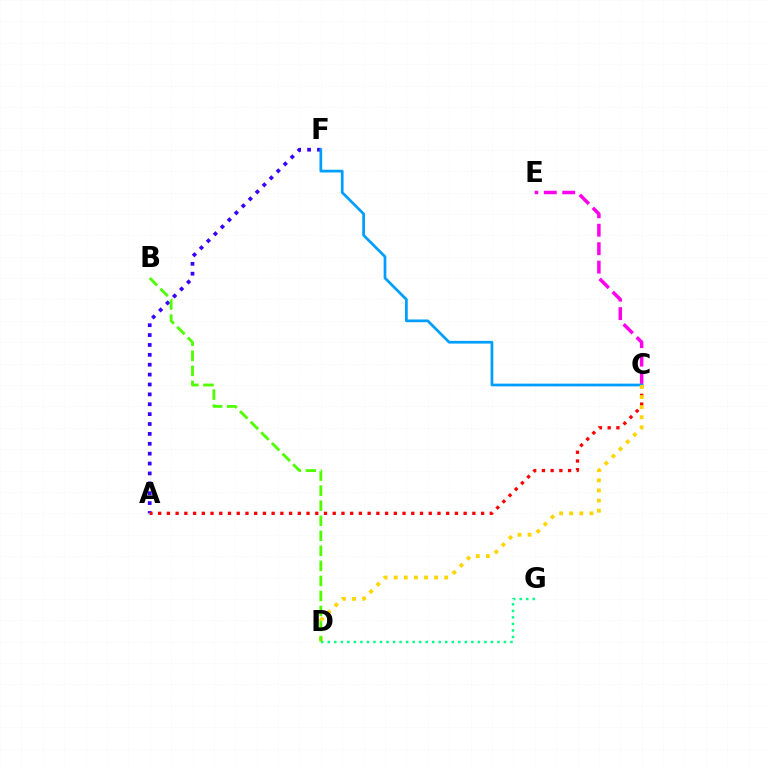{('A', 'F'): [{'color': '#3700ff', 'line_style': 'dotted', 'thickness': 2.69}], ('C', 'E'): [{'color': '#ff00ed', 'line_style': 'dashed', 'thickness': 2.51}], ('A', 'C'): [{'color': '#ff0000', 'line_style': 'dotted', 'thickness': 2.37}], ('C', 'F'): [{'color': '#009eff', 'line_style': 'solid', 'thickness': 1.96}], ('D', 'G'): [{'color': '#00ff86', 'line_style': 'dotted', 'thickness': 1.77}], ('C', 'D'): [{'color': '#ffd500', 'line_style': 'dotted', 'thickness': 2.75}], ('B', 'D'): [{'color': '#4fff00', 'line_style': 'dashed', 'thickness': 2.04}]}